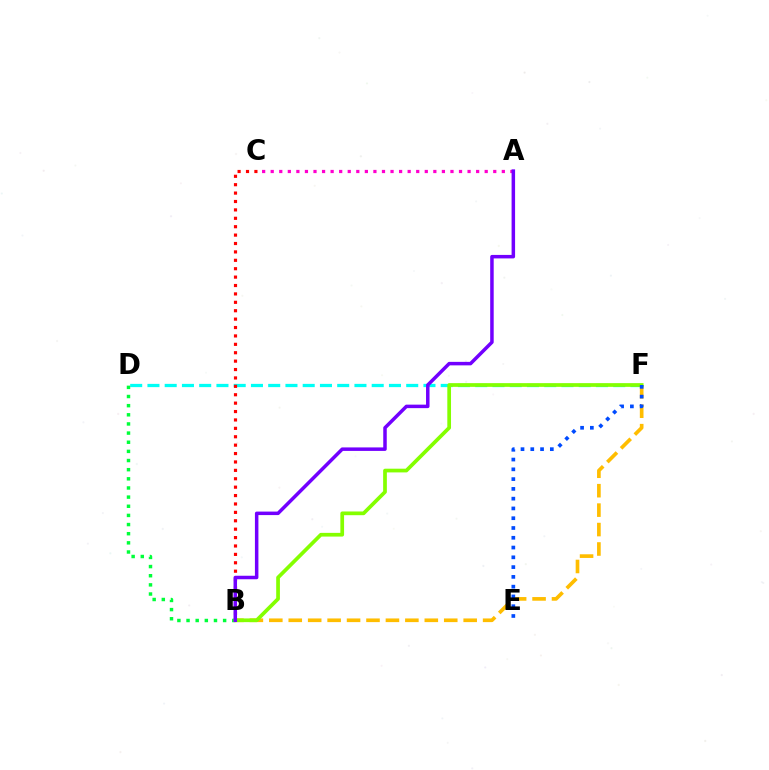{('A', 'C'): [{'color': '#ff00cf', 'line_style': 'dotted', 'thickness': 2.33}], ('D', 'F'): [{'color': '#00fff6', 'line_style': 'dashed', 'thickness': 2.34}], ('B', 'F'): [{'color': '#ffbd00', 'line_style': 'dashed', 'thickness': 2.64}, {'color': '#84ff00', 'line_style': 'solid', 'thickness': 2.67}], ('B', 'D'): [{'color': '#00ff39', 'line_style': 'dotted', 'thickness': 2.49}], ('E', 'F'): [{'color': '#004bff', 'line_style': 'dotted', 'thickness': 2.66}], ('B', 'C'): [{'color': '#ff0000', 'line_style': 'dotted', 'thickness': 2.28}], ('A', 'B'): [{'color': '#7200ff', 'line_style': 'solid', 'thickness': 2.52}]}